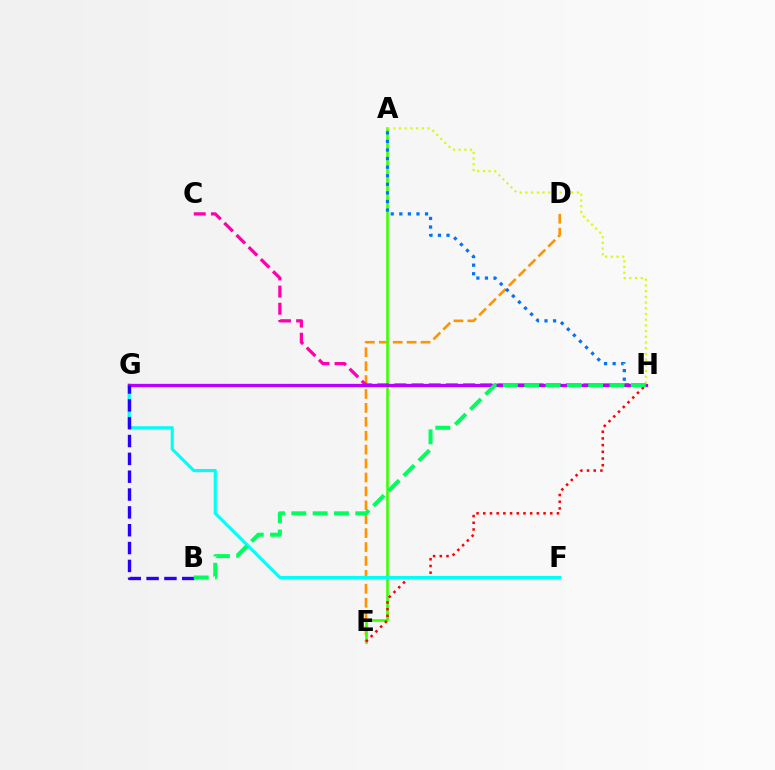{('D', 'E'): [{'color': '#ff9400', 'line_style': 'dashed', 'thickness': 1.89}], ('A', 'E'): [{'color': '#3dff00', 'line_style': 'solid', 'thickness': 1.85}], ('A', 'H'): [{'color': '#0074ff', 'line_style': 'dotted', 'thickness': 2.33}, {'color': '#d1ff00', 'line_style': 'dotted', 'thickness': 1.55}], ('C', 'H'): [{'color': '#ff00ac', 'line_style': 'dashed', 'thickness': 2.33}], ('E', 'H'): [{'color': '#ff0000', 'line_style': 'dotted', 'thickness': 1.82}], ('F', 'G'): [{'color': '#00fff6', 'line_style': 'solid', 'thickness': 2.26}], ('G', 'H'): [{'color': '#b900ff', 'line_style': 'solid', 'thickness': 2.37}], ('B', 'G'): [{'color': '#2500ff', 'line_style': 'dashed', 'thickness': 2.42}], ('B', 'H'): [{'color': '#00ff5c', 'line_style': 'dashed', 'thickness': 2.9}]}